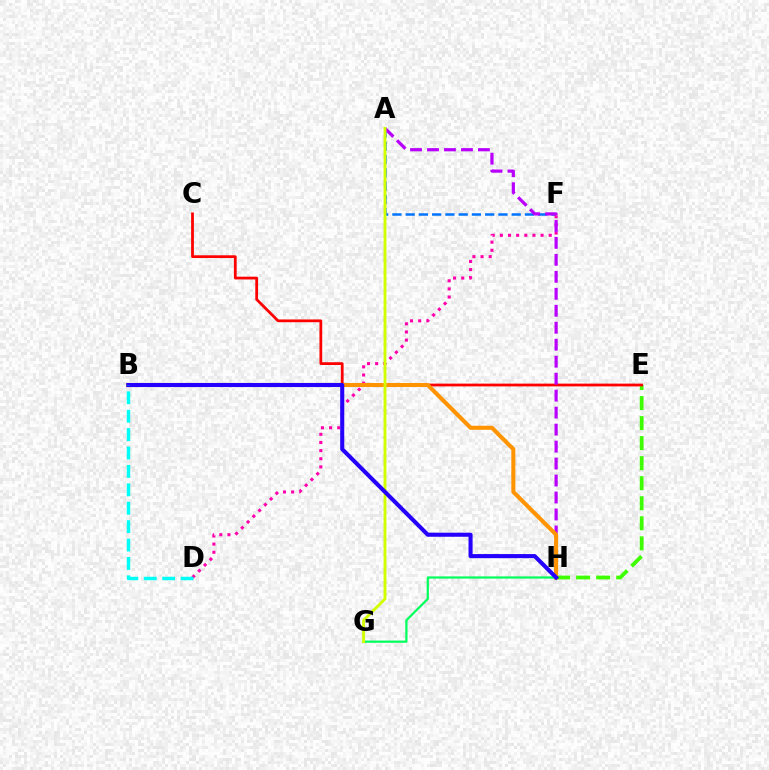{('E', 'H'): [{'color': '#3dff00', 'line_style': 'dashed', 'thickness': 2.72}], ('C', 'E'): [{'color': '#ff0000', 'line_style': 'solid', 'thickness': 1.99}], ('A', 'F'): [{'color': '#0074ff', 'line_style': 'dashed', 'thickness': 1.8}], ('D', 'F'): [{'color': '#ff00ac', 'line_style': 'dotted', 'thickness': 2.21}], ('A', 'H'): [{'color': '#b900ff', 'line_style': 'dashed', 'thickness': 2.31}], ('G', 'H'): [{'color': '#00ff5c', 'line_style': 'solid', 'thickness': 1.6}], ('B', 'H'): [{'color': '#ff9400', 'line_style': 'solid', 'thickness': 2.92}, {'color': '#2500ff', 'line_style': 'solid', 'thickness': 2.94}], ('A', 'G'): [{'color': '#d1ff00', 'line_style': 'solid', 'thickness': 2.06}], ('B', 'D'): [{'color': '#00fff6', 'line_style': 'dashed', 'thickness': 2.5}]}